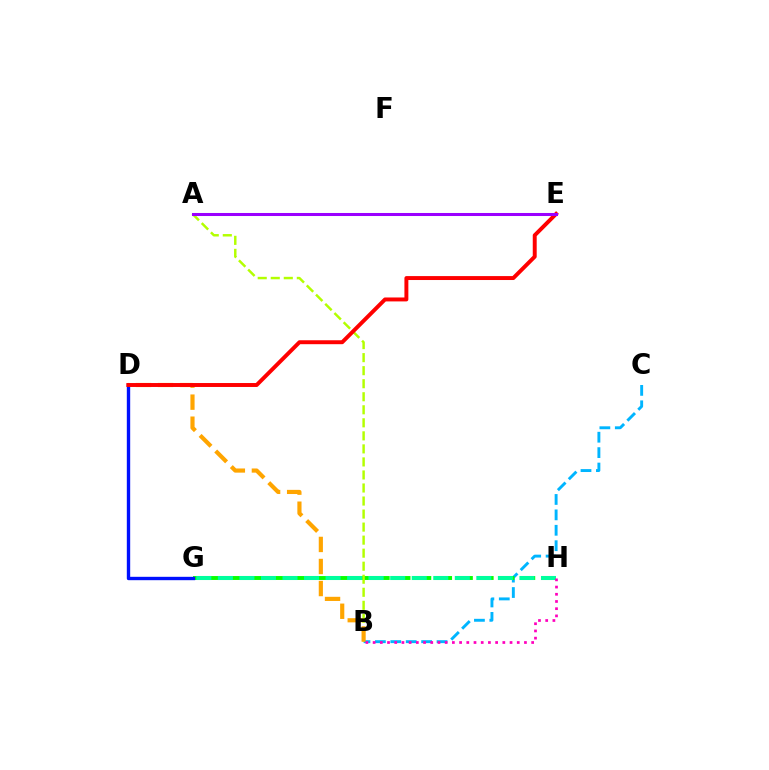{('B', 'C'): [{'color': '#00b5ff', 'line_style': 'dashed', 'thickness': 2.09}], ('G', 'H'): [{'color': '#08ff00', 'line_style': 'dashed', 'thickness': 2.82}, {'color': '#00ff9d', 'line_style': 'dashed', 'thickness': 2.93}], ('A', 'B'): [{'color': '#b3ff00', 'line_style': 'dashed', 'thickness': 1.77}], ('B', 'D'): [{'color': '#ffa500', 'line_style': 'dashed', 'thickness': 3.0}], ('D', 'G'): [{'color': '#0010ff', 'line_style': 'solid', 'thickness': 2.43}], ('D', 'E'): [{'color': '#ff0000', 'line_style': 'solid', 'thickness': 2.84}], ('B', 'H'): [{'color': '#ff00bd', 'line_style': 'dotted', 'thickness': 1.96}], ('A', 'E'): [{'color': '#9b00ff', 'line_style': 'solid', 'thickness': 2.19}]}